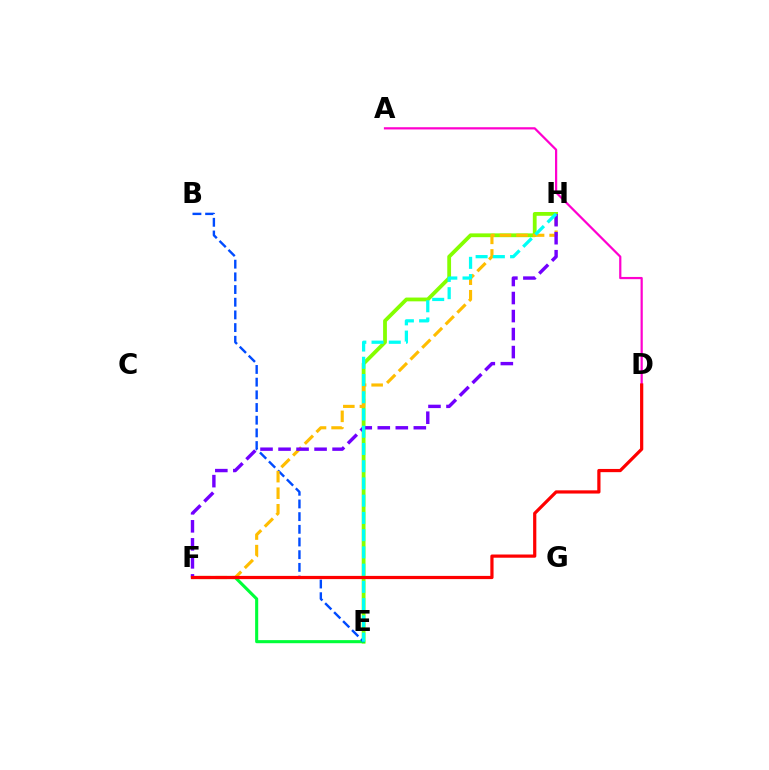{('E', 'H'): [{'color': '#84ff00', 'line_style': 'solid', 'thickness': 2.73}, {'color': '#00fff6', 'line_style': 'dashed', 'thickness': 2.34}], ('A', 'D'): [{'color': '#ff00cf', 'line_style': 'solid', 'thickness': 1.6}], ('E', 'F'): [{'color': '#00ff39', 'line_style': 'solid', 'thickness': 2.22}], ('B', 'E'): [{'color': '#004bff', 'line_style': 'dashed', 'thickness': 1.72}], ('F', 'H'): [{'color': '#ffbd00', 'line_style': 'dashed', 'thickness': 2.25}, {'color': '#7200ff', 'line_style': 'dashed', 'thickness': 2.45}], ('D', 'F'): [{'color': '#ff0000', 'line_style': 'solid', 'thickness': 2.31}]}